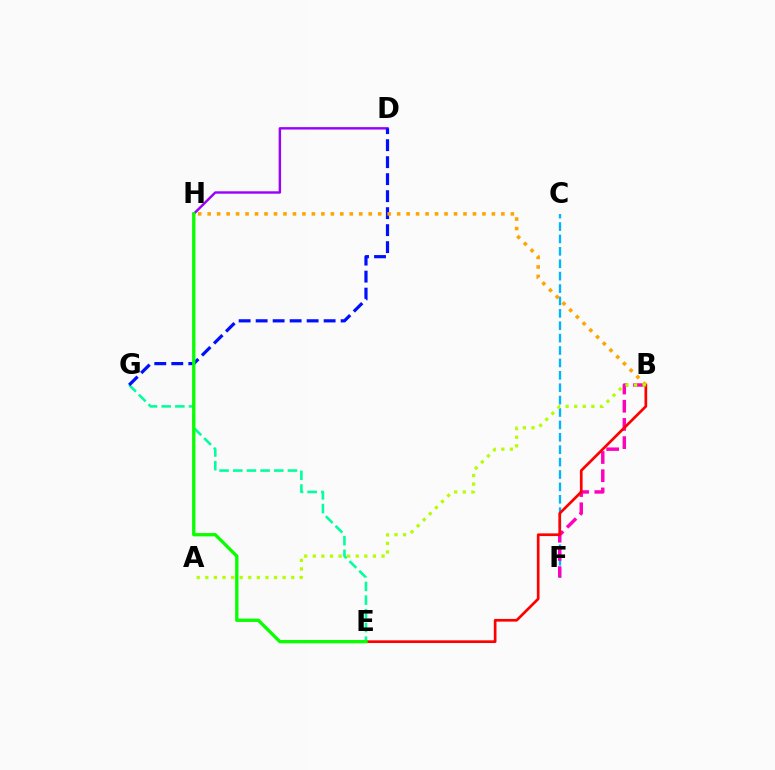{('C', 'F'): [{'color': '#00b5ff', 'line_style': 'dashed', 'thickness': 1.68}], ('E', 'G'): [{'color': '#00ff9d', 'line_style': 'dashed', 'thickness': 1.86}], ('D', 'H'): [{'color': '#9b00ff', 'line_style': 'solid', 'thickness': 1.75}], ('B', 'F'): [{'color': '#ff00bd', 'line_style': 'dashed', 'thickness': 2.47}], ('B', 'E'): [{'color': '#ff0000', 'line_style': 'solid', 'thickness': 1.94}], ('D', 'G'): [{'color': '#0010ff', 'line_style': 'dashed', 'thickness': 2.31}], ('B', 'H'): [{'color': '#ffa500', 'line_style': 'dotted', 'thickness': 2.57}], ('E', 'H'): [{'color': '#08ff00', 'line_style': 'solid', 'thickness': 2.38}], ('A', 'B'): [{'color': '#b3ff00', 'line_style': 'dotted', 'thickness': 2.33}]}